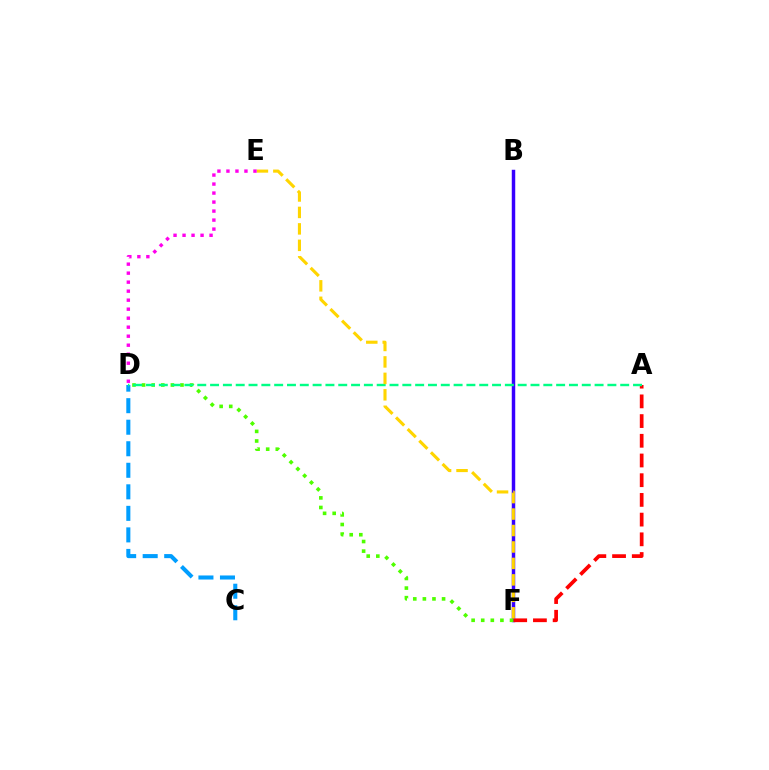{('B', 'F'): [{'color': '#3700ff', 'line_style': 'solid', 'thickness': 2.49}], ('A', 'F'): [{'color': '#ff0000', 'line_style': 'dashed', 'thickness': 2.68}], ('C', 'D'): [{'color': '#009eff', 'line_style': 'dashed', 'thickness': 2.93}], ('D', 'F'): [{'color': '#4fff00', 'line_style': 'dotted', 'thickness': 2.61}], ('A', 'D'): [{'color': '#00ff86', 'line_style': 'dashed', 'thickness': 1.74}], ('E', 'F'): [{'color': '#ffd500', 'line_style': 'dashed', 'thickness': 2.24}], ('D', 'E'): [{'color': '#ff00ed', 'line_style': 'dotted', 'thickness': 2.45}]}